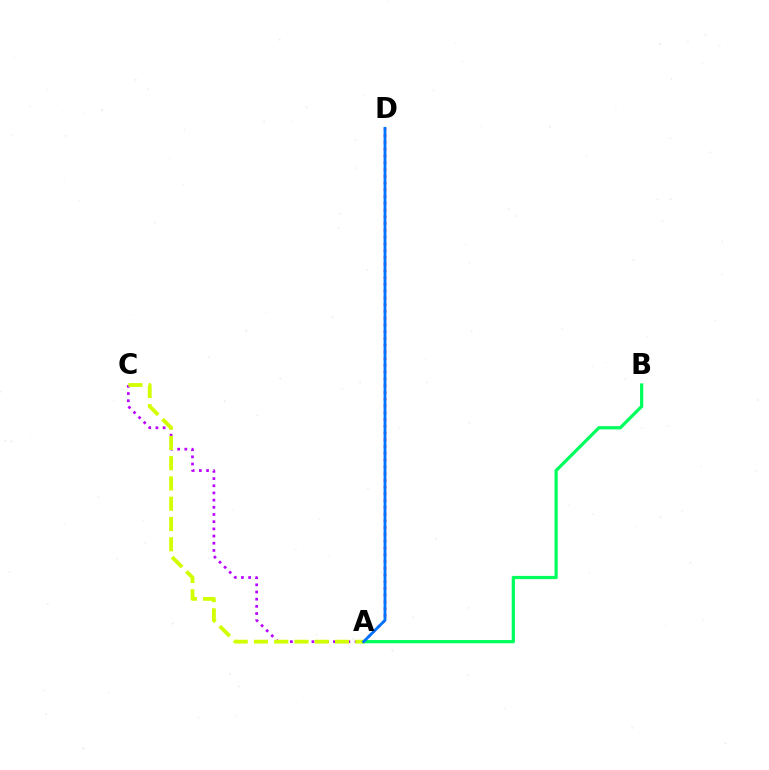{('A', 'D'): [{'color': '#ff0000', 'line_style': 'dotted', 'thickness': 1.84}, {'color': '#0074ff', 'line_style': 'solid', 'thickness': 2.04}], ('A', 'B'): [{'color': '#00ff5c', 'line_style': 'solid', 'thickness': 2.32}], ('A', 'C'): [{'color': '#b900ff', 'line_style': 'dotted', 'thickness': 1.95}, {'color': '#d1ff00', 'line_style': 'dashed', 'thickness': 2.75}]}